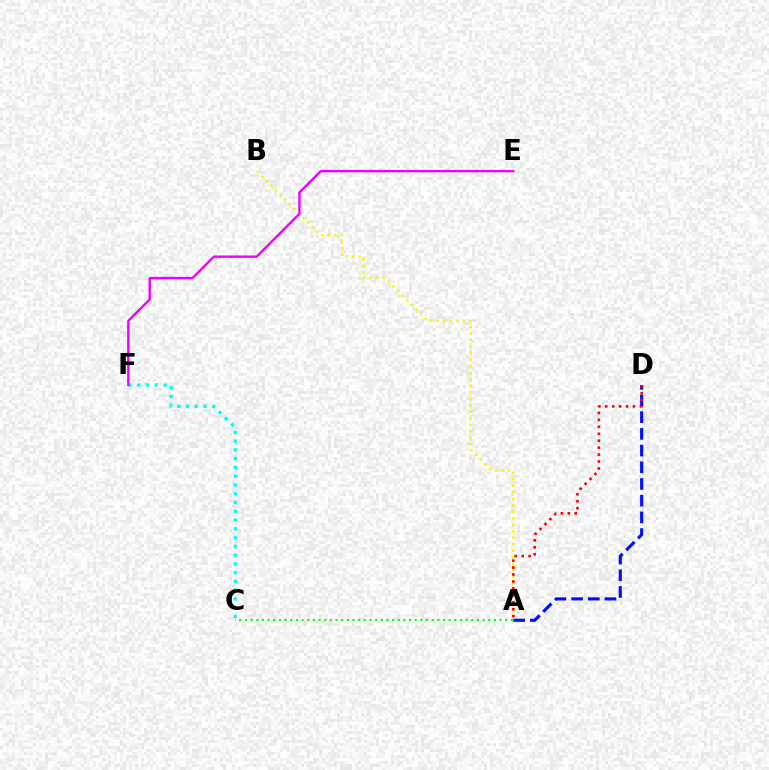{('A', 'B'): [{'color': '#fcf500', 'line_style': 'dotted', 'thickness': 1.77}], ('A', 'D'): [{'color': '#0010ff', 'line_style': 'dashed', 'thickness': 2.27}, {'color': '#ff0000', 'line_style': 'dotted', 'thickness': 1.89}], ('C', 'F'): [{'color': '#00fff6', 'line_style': 'dotted', 'thickness': 2.38}], ('E', 'F'): [{'color': '#ee00ff', 'line_style': 'solid', 'thickness': 1.73}], ('A', 'C'): [{'color': '#08ff00', 'line_style': 'dotted', 'thickness': 1.54}]}